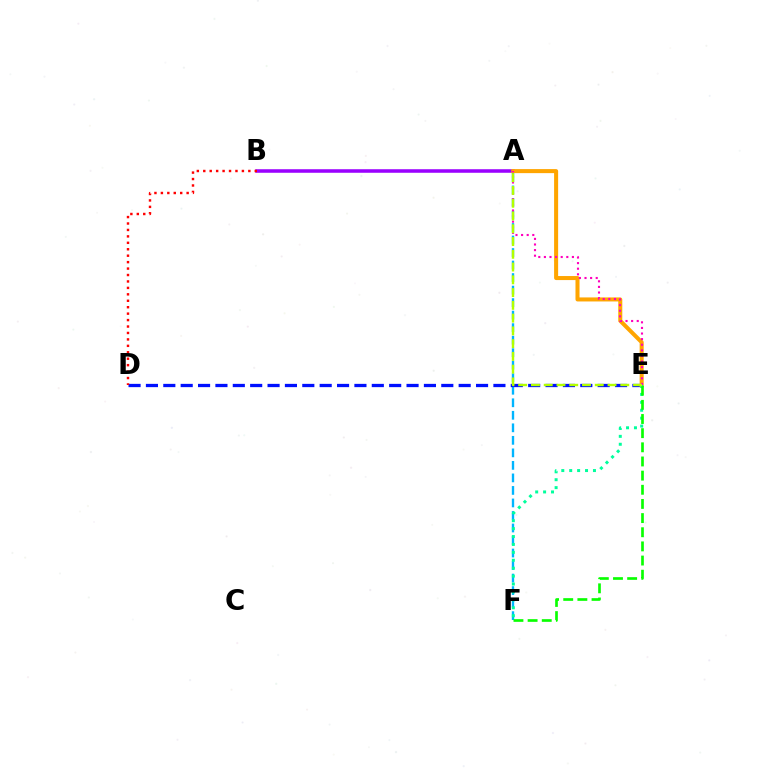{('A', 'F'): [{'color': '#00b5ff', 'line_style': 'dashed', 'thickness': 1.7}], ('A', 'B'): [{'color': '#9b00ff', 'line_style': 'solid', 'thickness': 2.55}], ('D', 'E'): [{'color': '#0010ff', 'line_style': 'dashed', 'thickness': 2.36}], ('A', 'E'): [{'color': '#ffa500', 'line_style': 'solid', 'thickness': 2.91}, {'color': '#ff00bd', 'line_style': 'dotted', 'thickness': 1.52}, {'color': '#b3ff00', 'line_style': 'dashed', 'thickness': 1.73}], ('E', 'F'): [{'color': '#00ff9d', 'line_style': 'dotted', 'thickness': 2.15}, {'color': '#08ff00', 'line_style': 'dashed', 'thickness': 1.92}], ('B', 'D'): [{'color': '#ff0000', 'line_style': 'dotted', 'thickness': 1.75}]}